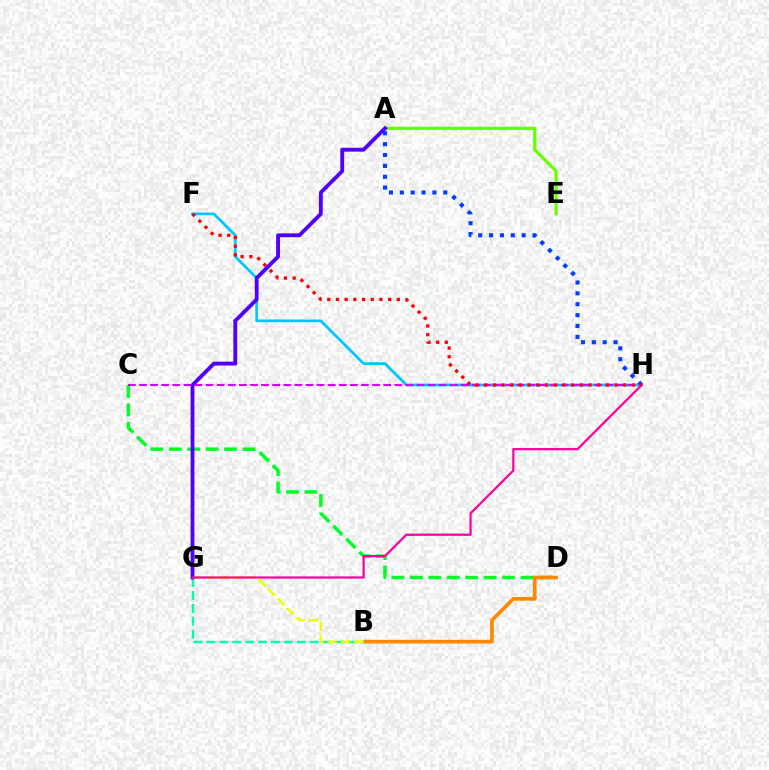{('C', 'D'): [{'color': '#00ff27', 'line_style': 'dashed', 'thickness': 2.5}], ('F', 'H'): [{'color': '#00c7ff', 'line_style': 'solid', 'thickness': 1.97}, {'color': '#ff0000', 'line_style': 'dotted', 'thickness': 2.36}], ('B', 'D'): [{'color': '#ff8800', 'line_style': 'solid', 'thickness': 2.65}], ('A', 'H'): [{'color': '#003fff', 'line_style': 'dotted', 'thickness': 2.95}], ('C', 'H'): [{'color': '#d600ff', 'line_style': 'dashed', 'thickness': 1.51}], ('A', 'E'): [{'color': '#66ff00', 'line_style': 'solid', 'thickness': 2.31}], ('B', 'G'): [{'color': '#00ffaf', 'line_style': 'dashed', 'thickness': 1.75}, {'color': '#eeff00', 'line_style': 'dashed', 'thickness': 1.82}], ('A', 'G'): [{'color': '#4f00ff', 'line_style': 'solid', 'thickness': 2.76}], ('G', 'H'): [{'color': '#ff00a0', 'line_style': 'solid', 'thickness': 1.61}]}